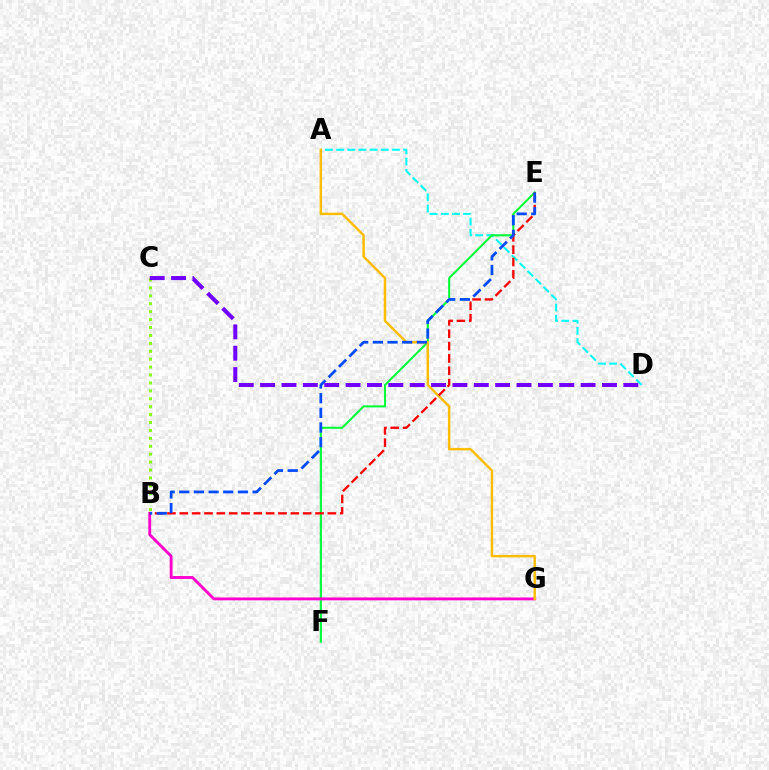{('A', 'D'): [{'color': '#00fff6', 'line_style': 'dashed', 'thickness': 1.52}], ('E', 'F'): [{'color': '#00ff39', 'line_style': 'solid', 'thickness': 1.51}], ('B', 'G'): [{'color': '#ff00cf', 'line_style': 'solid', 'thickness': 2.06}], ('B', 'C'): [{'color': '#84ff00', 'line_style': 'dotted', 'thickness': 2.15}], ('A', 'G'): [{'color': '#ffbd00', 'line_style': 'solid', 'thickness': 1.78}], ('B', 'E'): [{'color': '#ff0000', 'line_style': 'dashed', 'thickness': 1.68}, {'color': '#004bff', 'line_style': 'dashed', 'thickness': 1.99}], ('C', 'D'): [{'color': '#7200ff', 'line_style': 'dashed', 'thickness': 2.9}]}